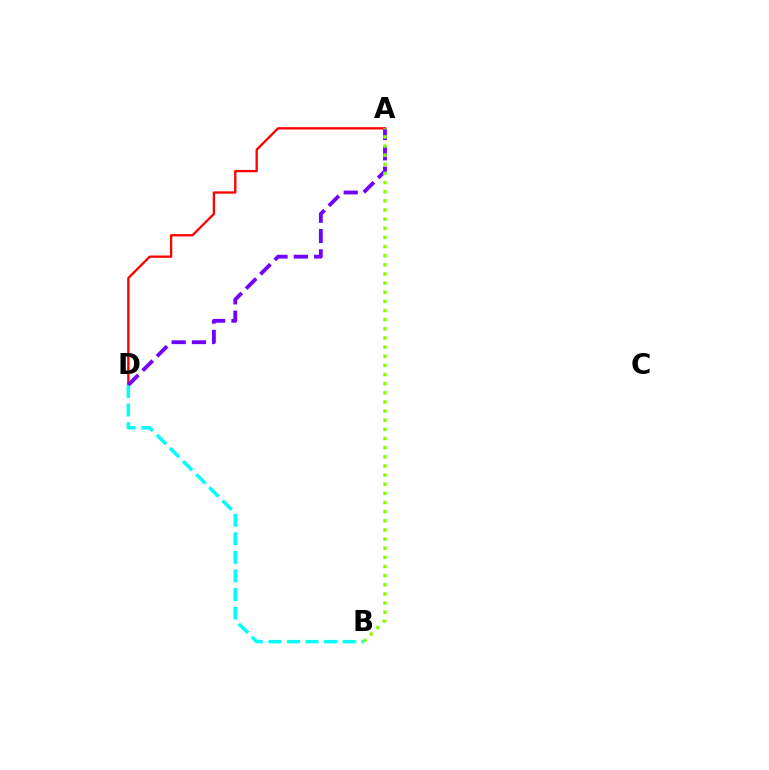{('A', 'D'): [{'color': '#ff0000', 'line_style': 'solid', 'thickness': 1.67}, {'color': '#7200ff', 'line_style': 'dashed', 'thickness': 2.76}], ('B', 'D'): [{'color': '#00fff6', 'line_style': 'dashed', 'thickness': 2.52}], ('A', 'B'): [{'color': '#84ff00', 'line_style': 'dotted', 'thickness': 2.48}]}